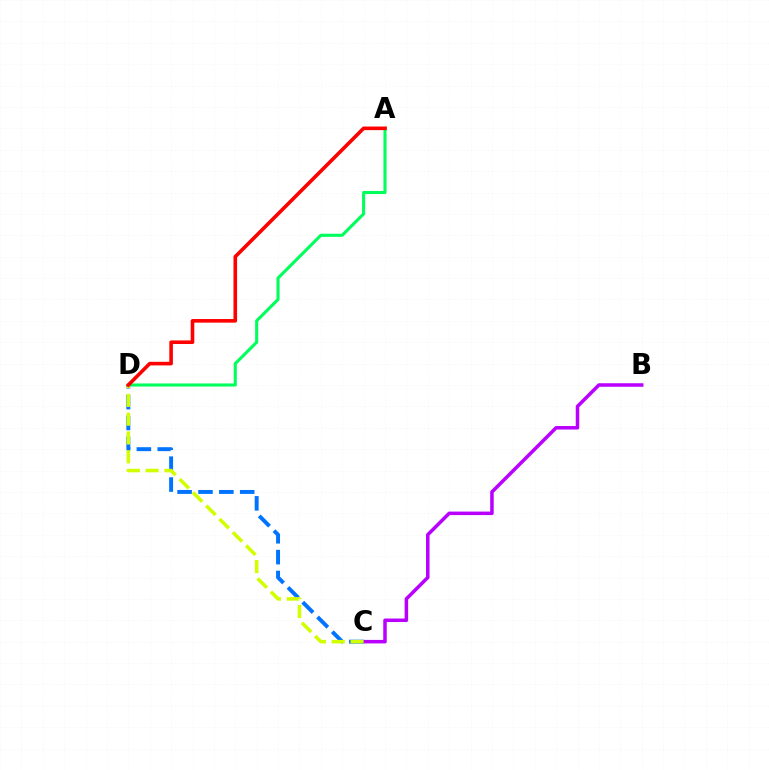{('A', 'D'): [{'color': '#00ff5c', 'line_style': 'solid', 'thickness': 2.23}, {'color': '#ff0000', 'line_style': 'solid', 'thickness': 2.59}], ('B', 'C'): [{'color': '#b900ff', 'line_style': 'solid', 'thickness': 2.53}], ('C', 'D'): [{'color': '#0074ff', 'line_style': 'dashed', 'thickness': 2.84}, {'color': '#d1ff00', 'line_style': 'dashed', 'thickness': 2.55}]}